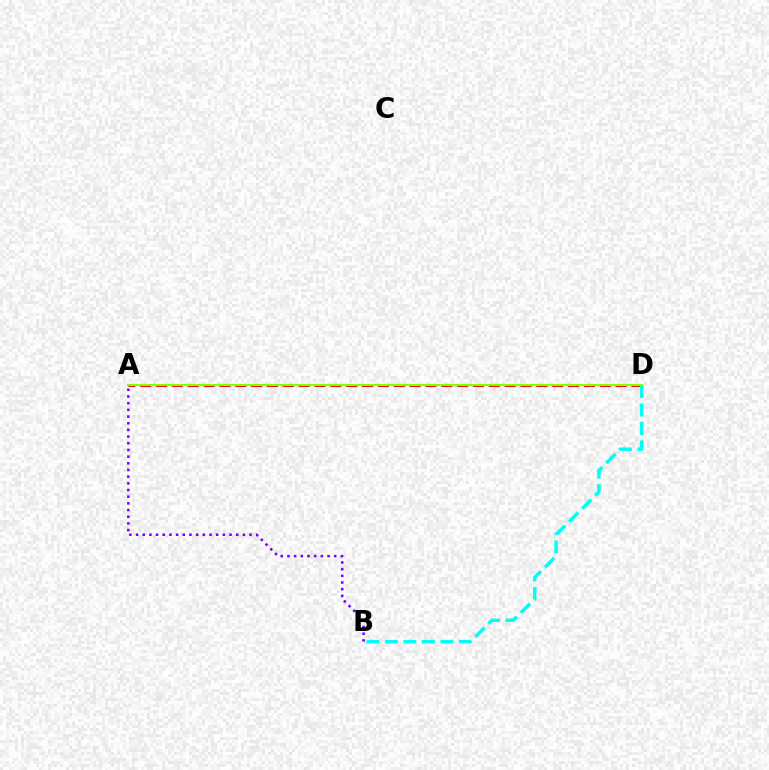{('A', 'D'): [{'color': '#ff0000', 'line_style': 'dashed', 'thickness': 2.15}, {'color': '#84ff00', 'line_style': 'solid', 'thickness': 1.52}], ('B', 'D'): [{'color': '#00fff6', 'line_style': 'dashed', 'thickness': 2.51}], ('A', 'B'): [{'color': '#7200ff', 'line_style': 'dotted', 'thickness': 1.81}]}